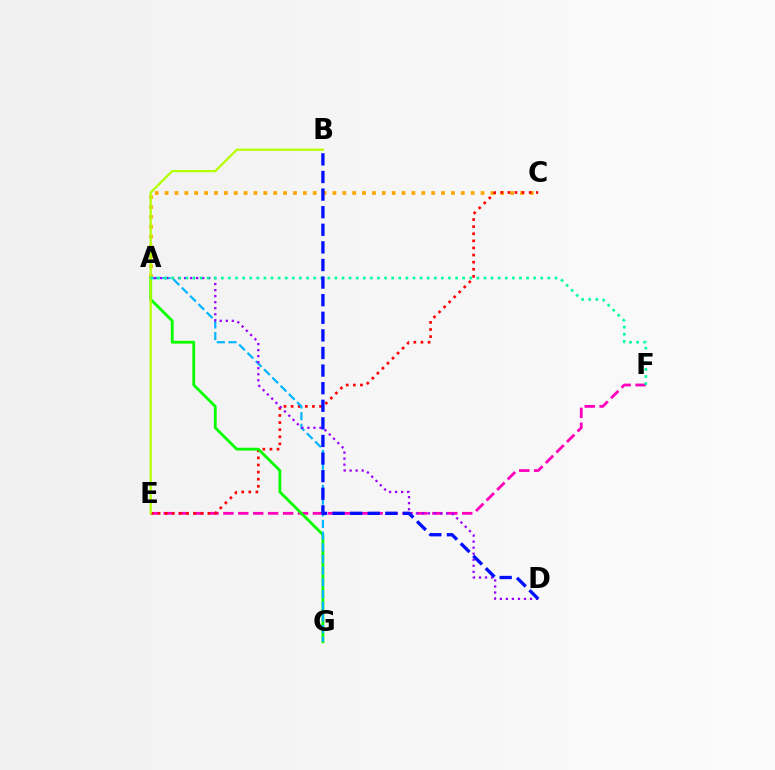{('A', 'C'): [{'color': '#ffa500', 'line_style': 'dotted', 'thickness': 2.68}], ('E', 'F'): [{'color': '#ff00bd', 'line_style': 'dashed', 'thickness': 2.03}], ('C', 'E'): [{'color': '#ff0000', 'line_style': 'dotted', 'thickness': 1.93}], ('A', 'G'): [{'color': '#08ff00', 'line_style': 'solid', 'thickness': 2.03}, {'color': '#00b5ff', 'line_style': 'dashed', 'thickness': 1.59}], ('B', 'E'): [{'color': '#b3ff00', 'line_style': 'solid', 'thickness': 1.6}], ('A', 'D'): [{'color': '#9b00ff', 'line_style': 'dotted', 'thickness': 1.64}], ('A', 'F'): [{'color': '#00ff9d', 'line_style': 'dotted', 'thickness': 1.93}], ('B', 'D'): [{'color': '#0010ff', 'line_style': 'dashed', 'thickness': 2.39}]}